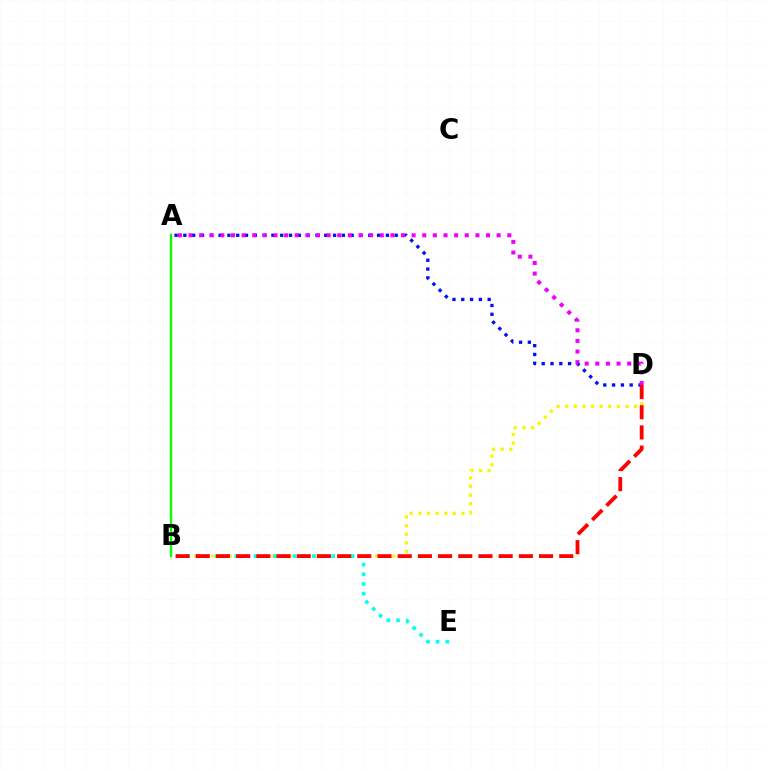{('A', 'D'): [{'color': '#0010ff', 'line_style': 'dotted', 'thickness': 2.39}, {'color': '#ee00ff', 'line_style': 'dotted', 'thickness': 2.89}], ('B', 'D'): [{'color': '#fcf500', 'line_style': 'dotted', 'thickness': 2.34}, {'color': '#ff0000', 'line_style': 'dashed', 'thickness': 2.74}], ('A', 'B'): [{'color': '#08ff00', 'line_style': 'solid', 'thickness': 1.7}], ('B', 'E'): [{'color': '#00fff6', 'line_style': 'dotted', 'thickness': 2.63}]}